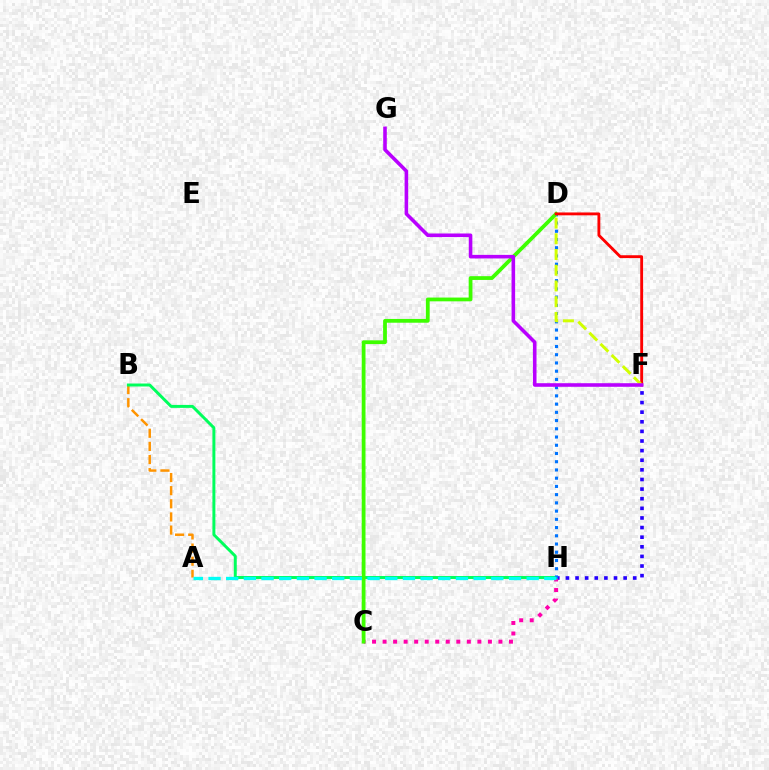{('A', 'B'): [{'color': '#ff9400', 'line_style': 'dashed', 'thickness': 1.78}], ('F', 'H'): [{'color': '#2500ff', 'line_style': 'dotted', 'thickness': 2.61}], ('C', 'H'): [{'color': '#ff00ac', 'line_style': 'dotted', 'thickness': 2.86}], ('B', 'H'): [{'color': '#00ff5c', 'line_style': 'solid', 'thickness': 2.13}], ('D', 'H'): [{'color': '#0074ff', 'line_style': 'dotted', 'thickness': 2.24}], ('C', 'D'): [{'color': '#3dff00', 'line_style': 'solid', 'thickness': 2.72}], ('D', 'F'): [{'color': '#ff0000', 'line_style': 'solid', 'thickness': 2.06}, {'color': '#d1ff00', 'line_style': 'dashed', 'thickness': 2.14}], ('A', 'H'): [{'color': '#00fff6', 'line_style': 'dashed', 'thickness': 2.4}], ('F', 'G'): [{'color': '#b900ff', 'line_style': 'solid', 'thickness': 2.57}]}